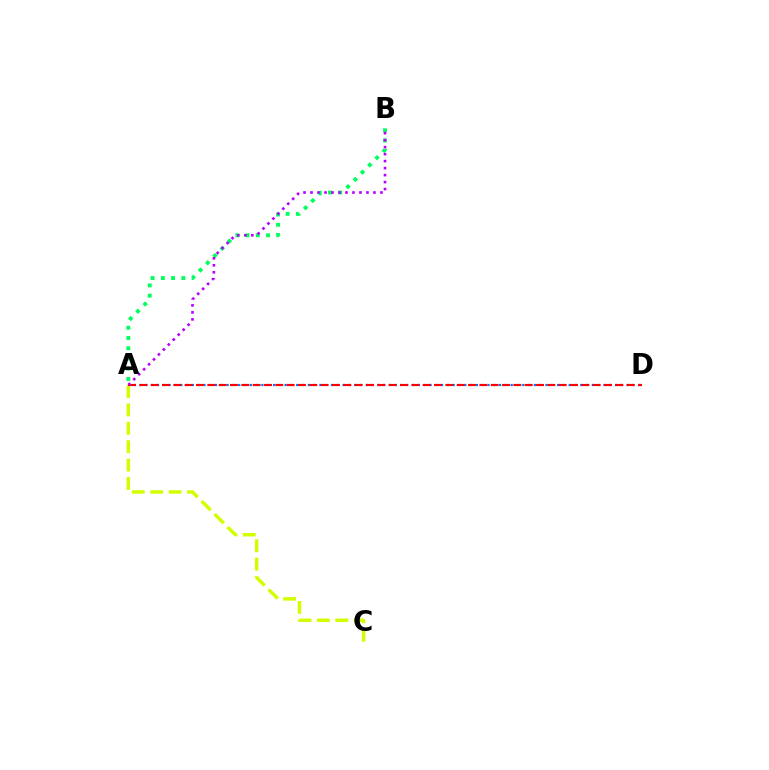{('A', 'B'): [{'color': '#00ff5c', 'line_style': 'dotted', 'thickness': 2.78}, {'color': '#b900ff', 'line_style': 'dotted', 'thickness': 1.9}], ('A', 'D'): [{'color': '#0074ff', 'line_style': 'dotted', 'thickness': 1.57}, {'color': '#ff0000', 'line_style': 'dashed', 'thickness': 1.54}], ('A', 'C'): [{'color': '#d1ff00', 'line_style': 'dashed', 'thickness': 2.5}]}